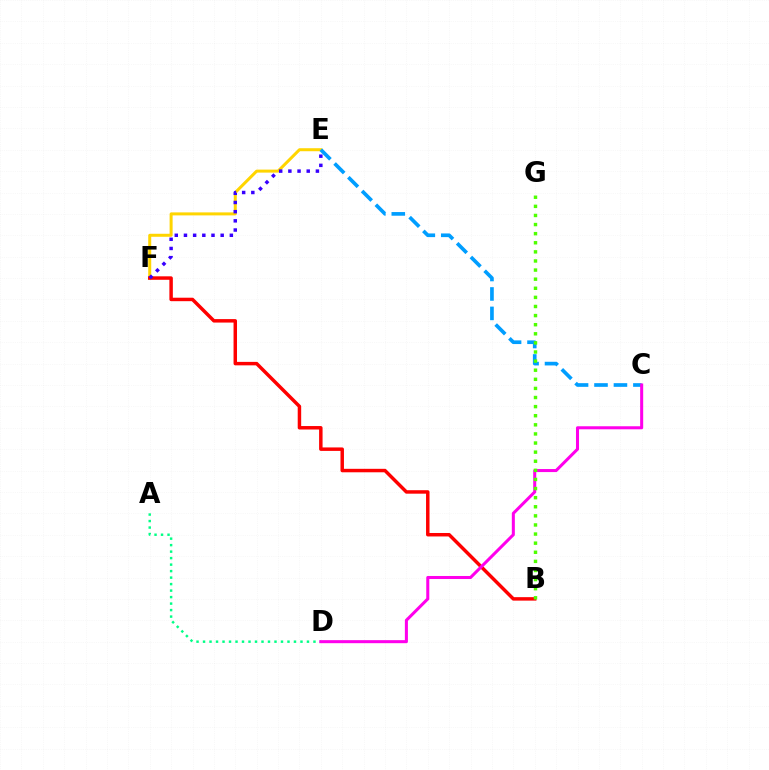{('A', 'D'): [{'color': '#00ff86', 'line_style': 'dotted', 'thickness': 1.76}], ('E', 'F'): [{'color': '#ffd500', 'line_style': 'solid', 'thickness': 2.17}, {'color': '#3700ff', 'line_style': 'dotted', 'thickness': 2.49}], ('B', 'F'): [{'color': '#ff0000', 'line_style': 'solid', 'thickness': 2.5}], ('C', 'E'): [{'color': '#009eff', 'line_style': 'dashed', 'thickness': 2.64}], ('C', 'D'): [{'color': '#ff00ed', 'line_style': 'solid', 'thickness': 2.19}], ('B', 'G'): [{'color': '#4fff00', 'line_style': 'dotted', 'thickness': 2.47}]}